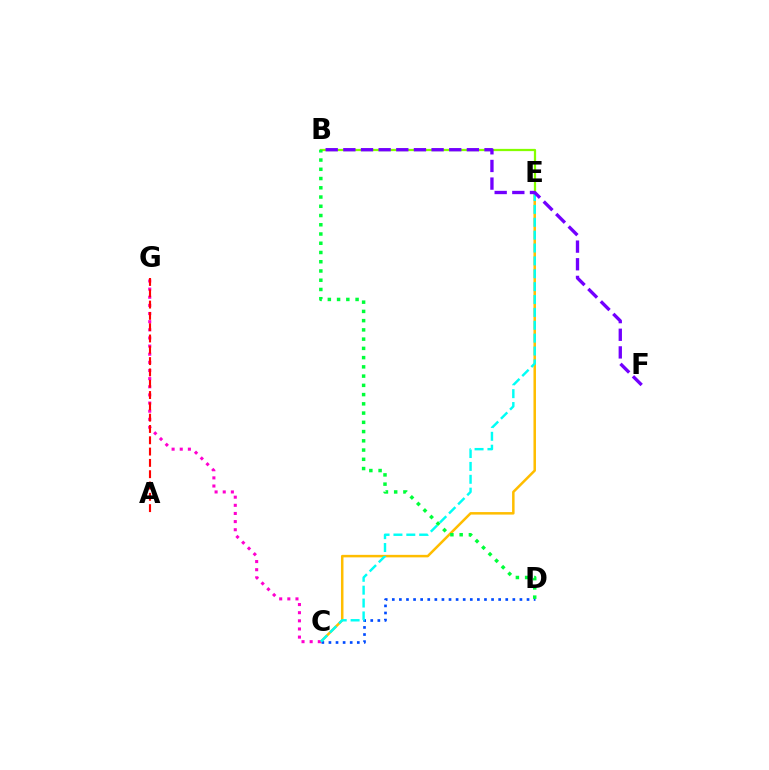{('B', 'E'): [{'color': '#84ff00', 'line_style': 'solid', 'thickness': 1.62}], ('C', 'E'): [{'color': '#ffbd00', 'line_style': 'solid', 'thickness': 1.81}, {'color': '#00fff6', 'line_style': 'dashed', 'thickness': 1.75}], ('C', 'G'): [{'color': '#ff00cf', 'line_style': 'dotted', 'thickness': 2.21}], ('C', 'D'): [{'color': '#004bff', 'line_style': 'dotted', 'thickness': 1.93}], ('A', 'G'): [{'color': '#ff0000', 'line_style': 'dashed', 'thickness': 1.54}], ('B', 'D'): [{'color': '#00ff39', 'line_style': 'dotted', 'thickness': 2.51}], ('B', 'F'): [{'color': '#7200ff', 'line_style': 'dashed', 'thickness': 2.4}]}